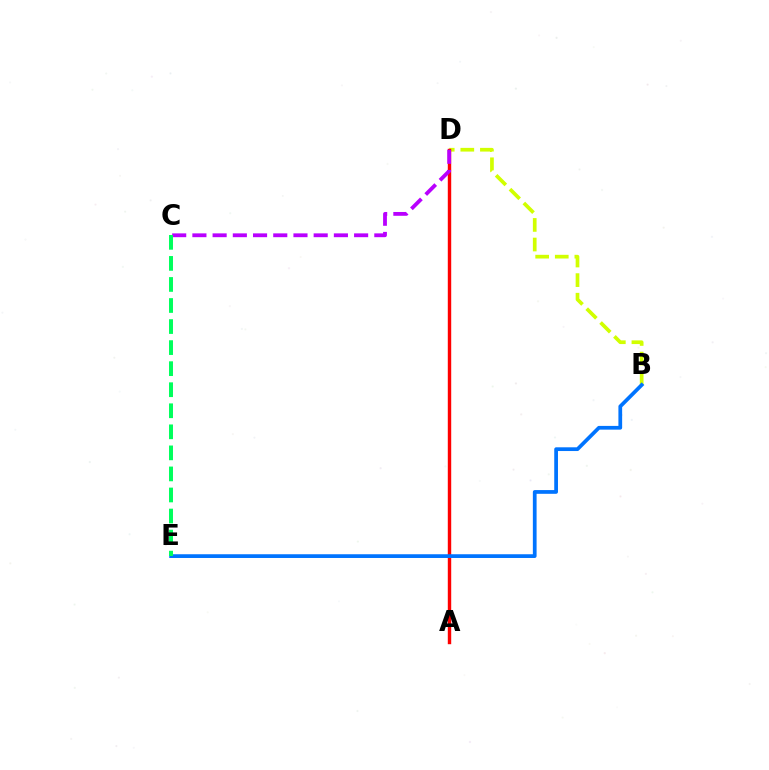{('B', 'D'): [{'color': '#d1ff00', 'line_style': 'dashed', 'thickness': 2.66}], ('A', 'D'): [{'color': '#ff0000', 'line_style': 'solid', 'thickness': 2.46}], ('C', 'D'): [{'color': '#b900ff', 'line_style': 'dashed', 'thickness': 2.75}], ('B', 'E'): [{'color': '#0074ff', 'line_style': 'solid', 'thickness': 2.69}], ('C', 'E'): [{'color': '#00ff5c', 'line_style': 'dashed', 'thickness': 2.86}]}